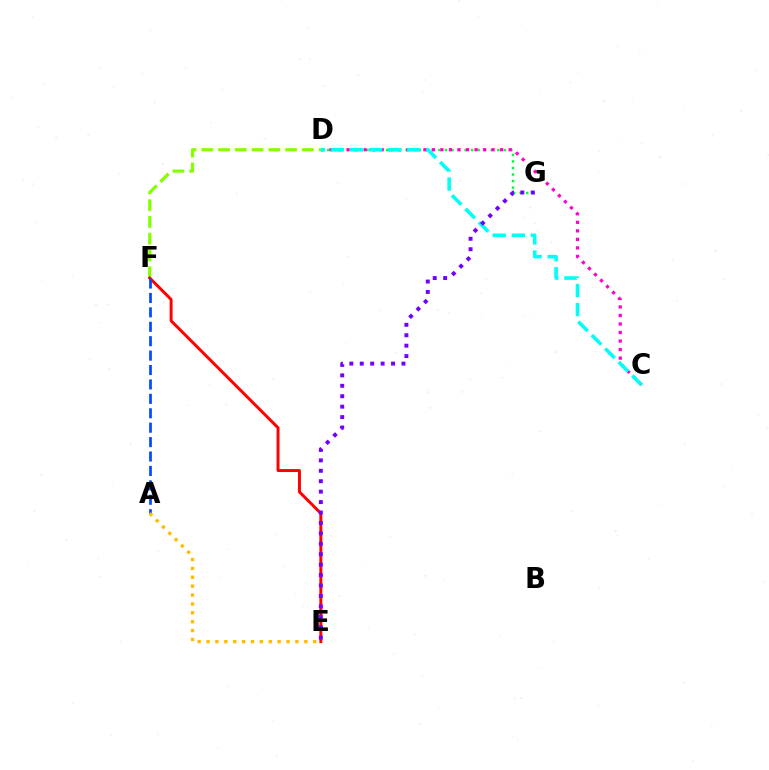{('D', 'F'): [{'color': '#84ff00', 'line_style': 'dashed', 'thickness': 2.28}], ('E', 'F'): [{'color': '#ff0000', 'line_style': 'solid', 'thickness': 2.13}], ('D', 'G'): [{'color': '#00ff39', 'line_style': 'dotted', 'thickness': 1.78}], ('A', 'F'): [{'color': '#004bff', 'line_style': 'dashed', 'thickness': 1.96}], ('C', 'D'): [{'color': '#ff00cf', 'line_style': 'dotted', 'thickness': 2.32}, {'color': '#00fff6', 'line_style': 'dashed', 'thickness': 2.59}], ('A', 'E'): [{'color': '#ffbd00', 'line_style': 'dotted', 'thickness': 2.41}], ('E', 'G'): [{'color': '#7200ff', 'line_style': 'dotted', 'thickness': 2.83}]}